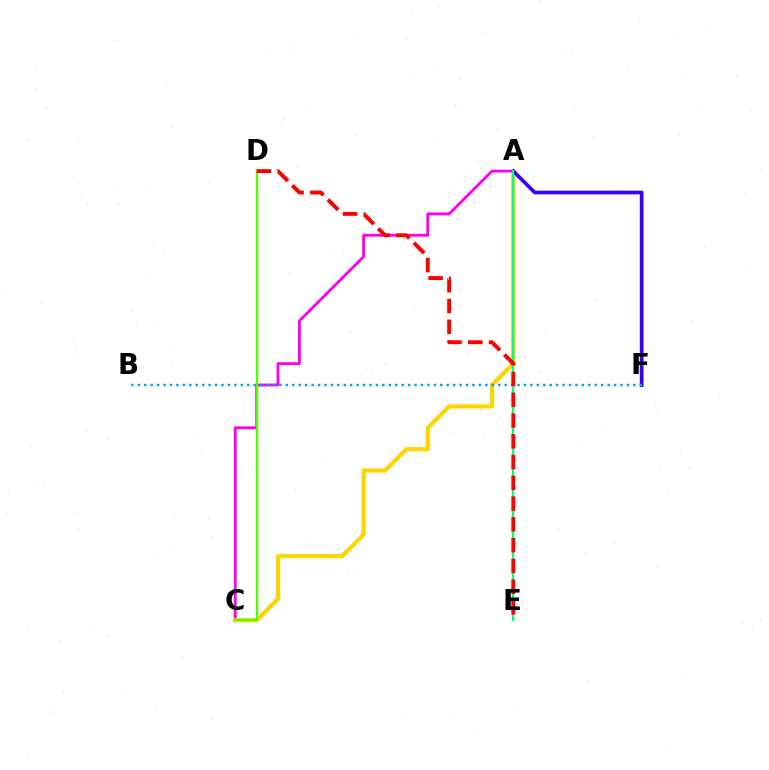{('A', 'C'): [{'color': '#ff00ed', 'line_style': 'solid', 'thickness': 2.04}, {'color': '#ffd500', 'line_style': 'solid', 'thickness': 2.99}], ('A', 'F'): [{'color': '#3700ff', 'line_style': 'solid', 'thickness': 2.67}], ('B', 'F'): [{'color': '#009eff', 'line_style': 'dotted', 'thickness': 1.75}], ('A', 'E'): [{'color': '#00ff86', 'line_style': 'solid', 'thickness': 1.66}], ('C', 'D'): [{'color': '#4fff00', 'line_style': 'solid', 'thickness': 1.69}], ('D', 'E'): [{'color': '#ff0000', 'line_style': 'dashed', 'thickness': 2.82}]}